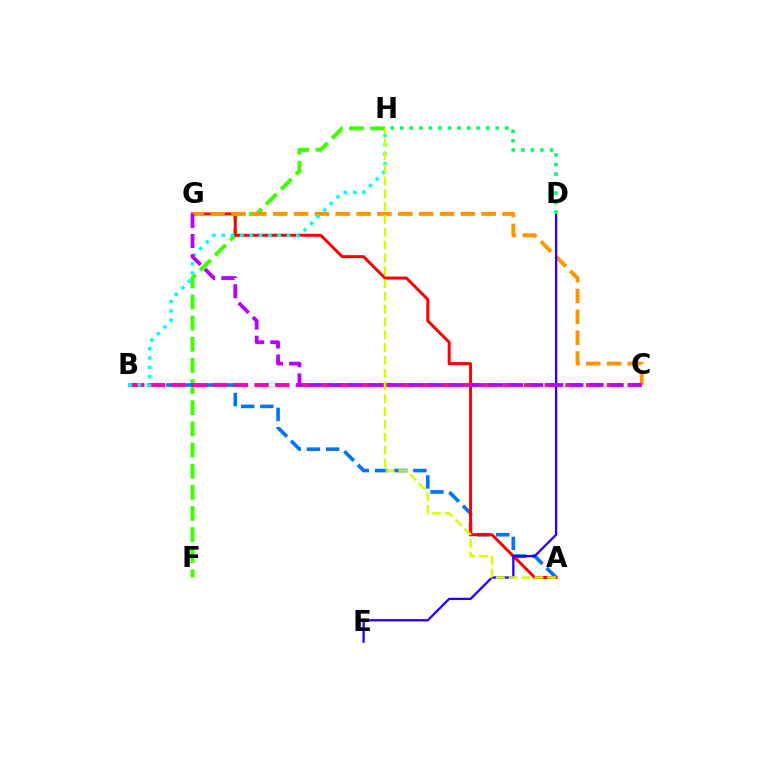{('F', 'H'): [{'color': '#3dff00', 'line_style': 'dashed', 'thickness': 2.87}], ('A', 'B'): [{'color': '#0074ff', 'line_style': 'dashed', 'thickness': 2.61}], ('A', 'G'): [{'color': '#ff0000', 'line_style': 'solid', 'thickness': 2.14}], ('C', 'G'): [{'color': '#ff9400', 'line_style': 'dashed', 'thickness': 2.83}, {'color': '#b900ff', 'line_style': 'dashed', 'thickness': 2.73}], ('D', 'E'): [{'color': '#2500ff', 'line_style': 'solid', 'thickness': 1.64}], ('D', 'H'): [{'color': '#00ff5c', 'line_style': 'dotted', 'thickness': 2.59}], ('B', 'C'): [{'color': '#ff00ac', 'line_style': 'dashed', 'thickness': 2.82}], ('B', 'H'): [{'color': '#00fff6', 'line_style': 'dotted', 'thickness': 2.53}], ('A', 'H'): [{'color': '#d1ff00', 'line_style': 'dashed', 'thickness': 1.74}]}